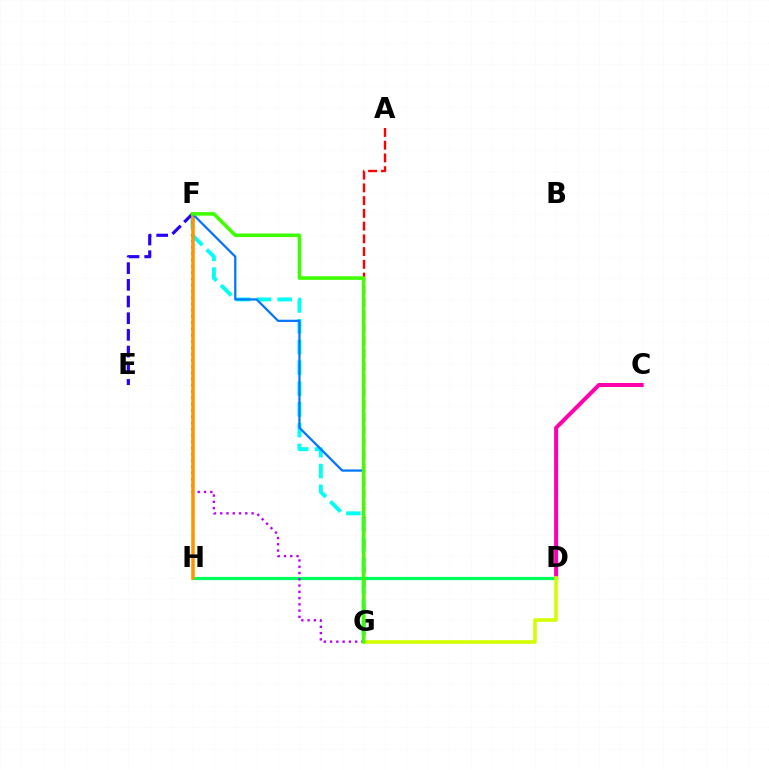{('C', 'D'): [{'color': '#ff00ac', 'line_style': 'solid', 'thickness': 2.89}], ('F', 'G'): [{'color': '#00fff6', 'line_style': 'dashed', 'thickness': 2.82}, {'color': '#b900ff', 'line_style': 'dotted', 'thickness': 1.7}, {'color': '#0074ff', 'line_style': 'solid', 'thickness': 1.6}, {'color': '#3dff00', 'line_style': 'solid', 'thickness': 2.56}], ('D', 'H'): [{'color': '#00ff5c', 'line_style': 'solid', 'thickness': 2.32}], ('A', 'G'): [{'color': '#ff0000', 'line_style': 'dashed', 'thickness': 1.73}], ('E', 'F'): [{'color': '#2500ff', 'line_style': 'dashed', 'thickness': 2.27}], ('F', 'H'): [{'color': '#ff9400', 'line_style': 'solid', 'thickness': 2.53}], ('D', 'G'): [{'color': '#d1ff00', 'line_style': 'solid', 'thickness': 2.56}]}